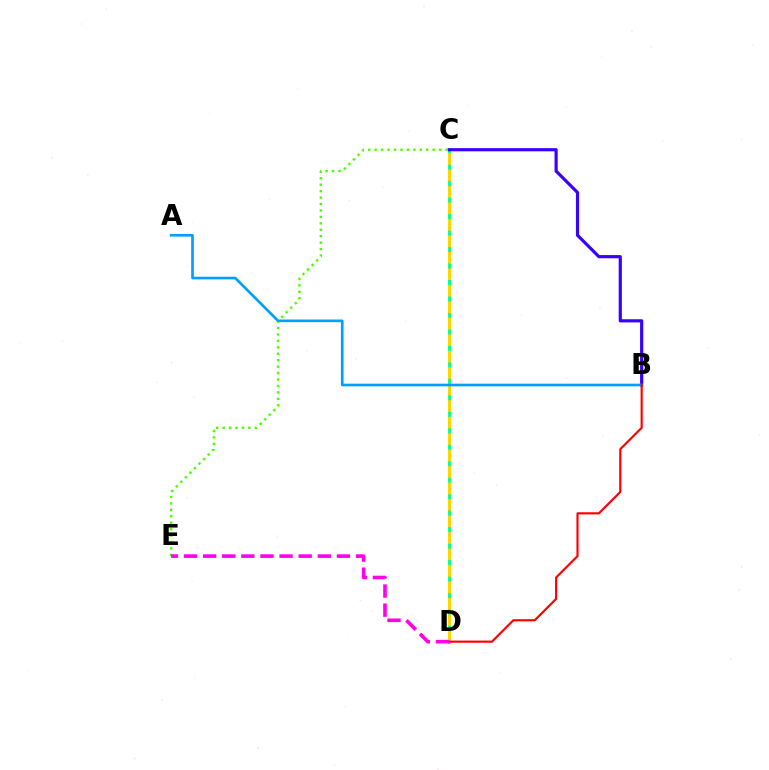{('C', 'D'): [{'color': '#00ff86', 'line_style': 'solid', 'thickness': 2.03}, {'color': '#ffd500', 'line_style': 'dashed', 'thickness': 2.24}], ('B', 'C'): [{'color': '#3700ff', 'line_style': 'solid', 'thickness': 2.28}], ('C', 'E'): [{'color': '#4fff00', 'line_style': 'dotted', 'thickness': 1.75}], ('A', 'B'): [{'color': '#009eff', 'line_style': 'solid', 'thickness': 1.91}], ('B', 'D'): [{'color': '#ff0000', 'line_style': 'solid', 'thickness': 1.55}], ('D', 'E'): [{'color': '#ff00ed', 'line_style': 'dashed', 'thickness': 2.6}]}